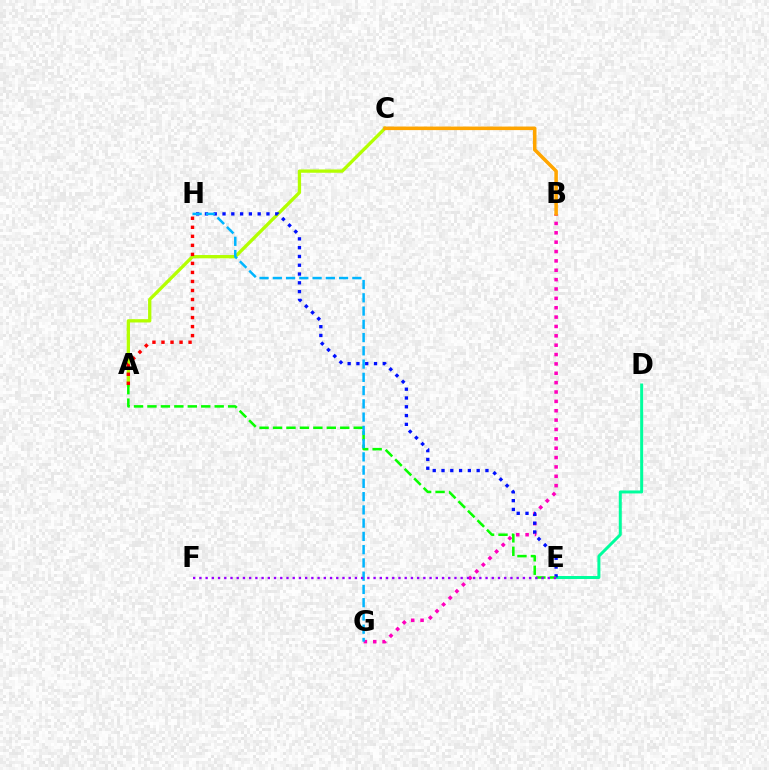{('D', 'E'): [{'color': '#00ff9d', 'line_style': 'solid', 'thickness': 2.15}], ('B', 'G'): [{'color': '#ff00bd', 'line_style': 'dotted', 'thickness': 2.54}], ('A', 'C'): [{'color': '#b3ff00', 'line_style': 'solid', 'thickness': 2.37}], ('E', 'H'): [{'color': '#0010ff', 'line_style': 'dotted', 'thickness': 2.39}], ('A', 'E'): [{'color': '#08ff00', 'line_style': 'dashed', 'thickness': 1.83}], ('A', 'H'): [{'color': '#ff0000', 'line_style': 'dotted', 'thickness': 2.45}], ('B', 'C'): [{'color': '#ffa500', 'line_style': 'solid', 'thickness': 2.55}], ('G', 'H'): [{'color': '#00b5ff', 'line_style': 'dashed', 'thickness': 1.8}], ('E', 'F'): [{'color': '#9b00ff', 'line_style': 'dotted', 'thickness': 1.69}]}